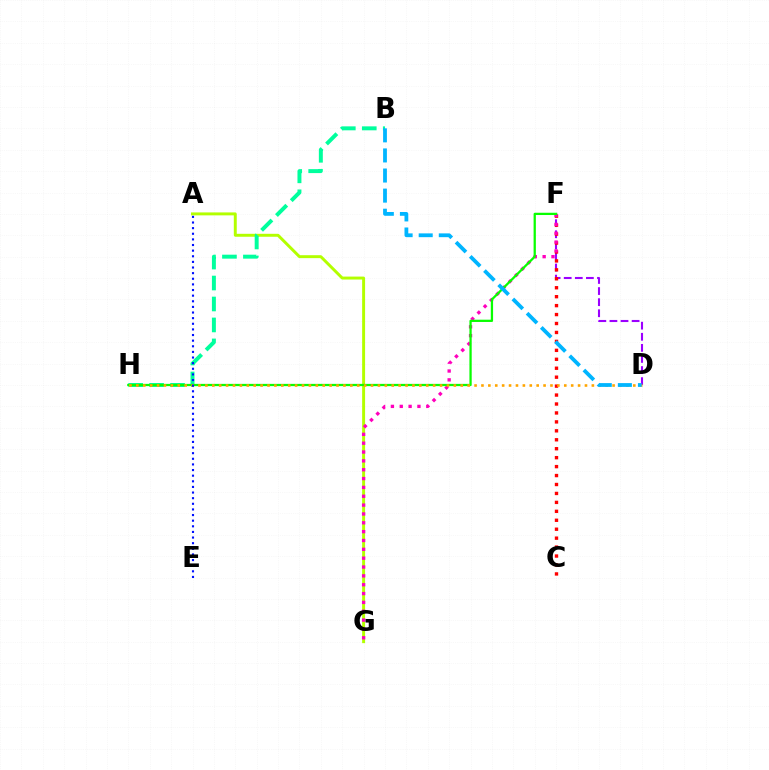{('D', 'F'): [{'color': '#9b00ff', 'line_style': 'dashed', 'thickness': 1.51}], ('A', 'G'): [{'color': '#b3ff00', 'line_style': 'solid', 'thickness': 2.12}], ('C', 'F'): [{'color': '#ff0000', 'line_style': 'dotted', 'thickness': 2.43}], ('F', 'G'): [{'color': '#ff00bd', 'line_style': 'dotted', 'thickness': 2.4}], ('B', 'H'): [{'color': '#00ff9d', 'line_style': 'dashed', 'thickness': 2.85}], ('F', 'H'): [{'color': '#08ff00', 'line_style': 'solid', 'thickness': 1.63}], ('D', 'H'): [{'color': '#ffa500', 'line_style': 'dotted', 'thickness': 1.88}], ('B', 'D'): [{'color': '#00b5ff', 'line_style': 'dashed', 'thickness': 2.73}], ('A', 'E'): [{'color': '#0010ff', 'line_style': 'dotted', 'thickness': 1.53}]}